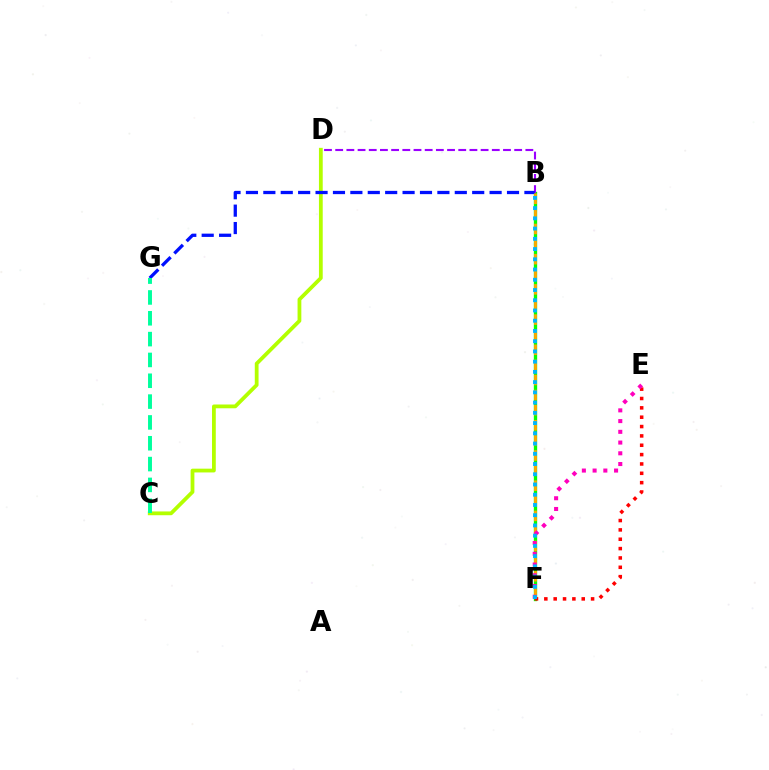{('B', 'F'): [{'color': '#08ff00', 'line_style': 'solid', 'thickness': 2.4}, {'color': '#ffa500', 'line_style': 'dashed', 'thickness': 2.05}, {'color': '#00b5ff', 'line_style': 'dotted', 'thickness': 2.78}], ('B', 'D'): [{'color': '#9b00ff', 'line_style': 'dashed', 'thickness': 1.52}], ('C', 'D'): [{'color': '#b3ff00', 'line_style': 'solid', 'thickness': 2.72}], ('E', 'F'): [{'color': '#ff0000', 'line_style': 'dotted', 'thickness': 2.54}, {'color': '#ff00bd', 'line_style': 'dotted', 'thickness': 2.92}], ('B', 'G'): [{'color': '#0010ff', 'line_style': 'dashed', 'thickness': 2.36}], ('C', 'G'): [{'color': '#00ff9d', 'line_style': 'dashed', 'thickness': 2.83}]}